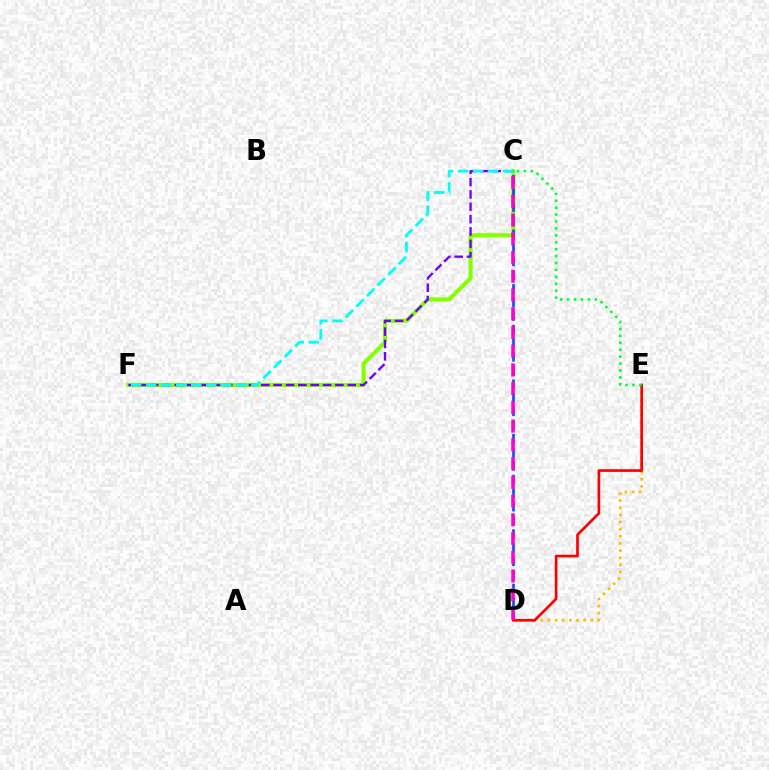{('C', 'F'): [{'color': '#84ff00', 'line_style': 'solid', 'thickness': 2.93}, {'color': '#7200ff', 'line_style': 'dashed', 'thickness': 1.68}, {'color': '#00fff6', 'line_style': 'dashed', 'thickness': 2.04}], ('C', 'D'): [{'color': '#004bff', 'line_style': 'dashed', 'thickness': 1.85}, {'color': '#ff00cf', 'line_style': 'dashed', 'thickness': 2.54}], ('D', 'E'): [{'color': '#ffbd00', 'line_style': 'dotted', 'thickness': 1.94}, {'color': '#ff0000', 'line_style': 'solid', 'thickness': 1.93}], ('C', 'E'): [{'color': '#00ff39', 'line_style': 'dotted', 'thickness': 1.88}]}